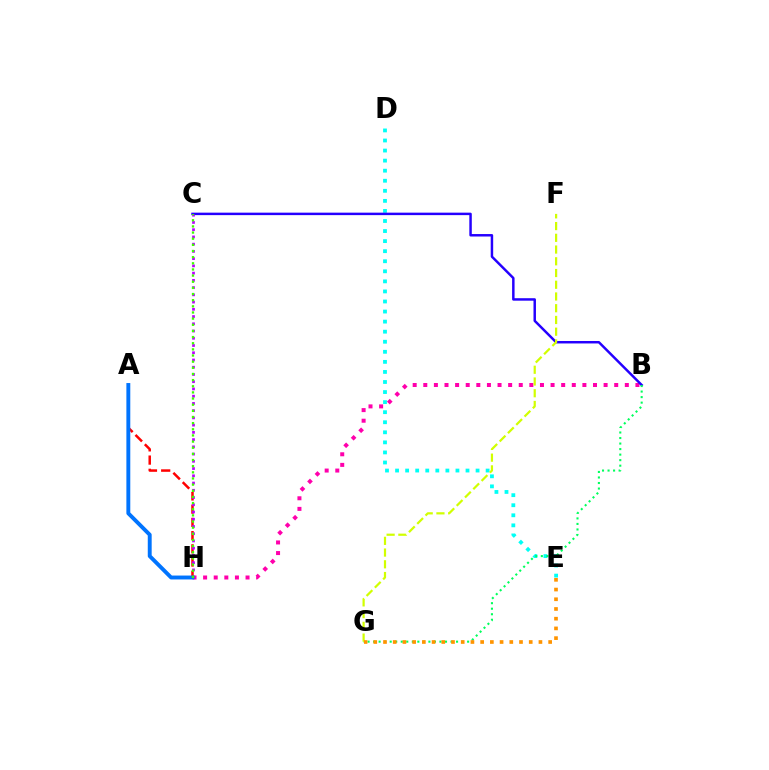{('D', 'E'): [{'color': '#00fff6', 'line_style': 'dotted', 'thickness': 2.73}], ('B', 'H'): [{'color': '#ff00ac', 'line_style': 'dotted', 'thickness': 2.88}], ('B', 'C'): [{'color': '#2500ff', 'line_style': 'solid', 'thickness': 1.78}], ('B', 'G'): [{'color': '#00ff5c', 'line_style': 'dotted', 'thickness': 1.5}], ('A', 'H'): [{'color': '#ff0000', 'line_style': 'dashed', 'thickness': 1.8}, {'color': '#0074ff', 'line_style': 'solid', 'thickness': 2.81}], ('F', 'G'): [{'color': '#d1ff00', 'line_style': 'dashed', 'thickness': 1.59}], ('C', 'H'): [{'color': '#b900ff', 'line_style': 'dotted', 'thickness': 1.97}, {'color': '#3dff00', 'line_style': 'dotted', 'thickness': 1.67}], ('E', 'G'): [{'color': '#ff9400', 'line_style': 'dotted', 'thickness': 2.64}]}